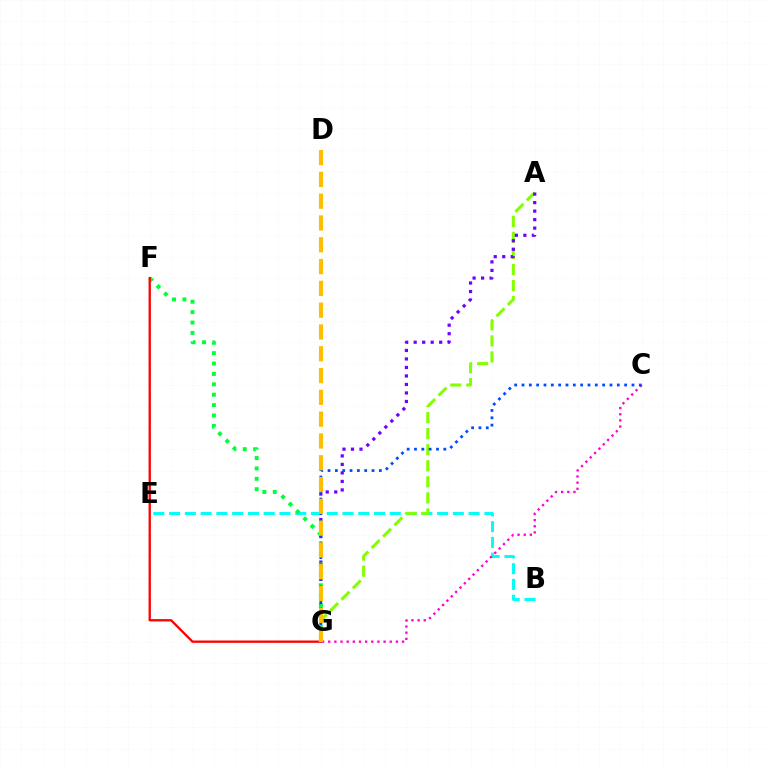{('B', 'E'): [{'color': '#00fff6', 'line_style': 'dashed', 'thickness': 2.14}], ('A', 'G'): [{'color': '#84ff00', 'line_style': 'dashed', 'thickness': 2.18}, {'color': '#7200ff', 'line_style': 'dotted', 'thickness': 2.31}], ('C', 'G'): [{'color': '#ff00cf', 'line_style': 'dotted', 'thickness': 1.67}, {'color': '#004bff', 'line_style': 'dotted', 'thickness': 1.99}], ('F', 'G'): [{'color': '#00ff39', 'line_style': 'dotted', 'thickness': 2.82}, {'color': '#ff0000', 'line_style': 'solid', 'thickness': 1.66}], ('D', 'G'): [{'color': '#ffbd00', 'line_style': 'dashed', 'thickness': 2.96}]}